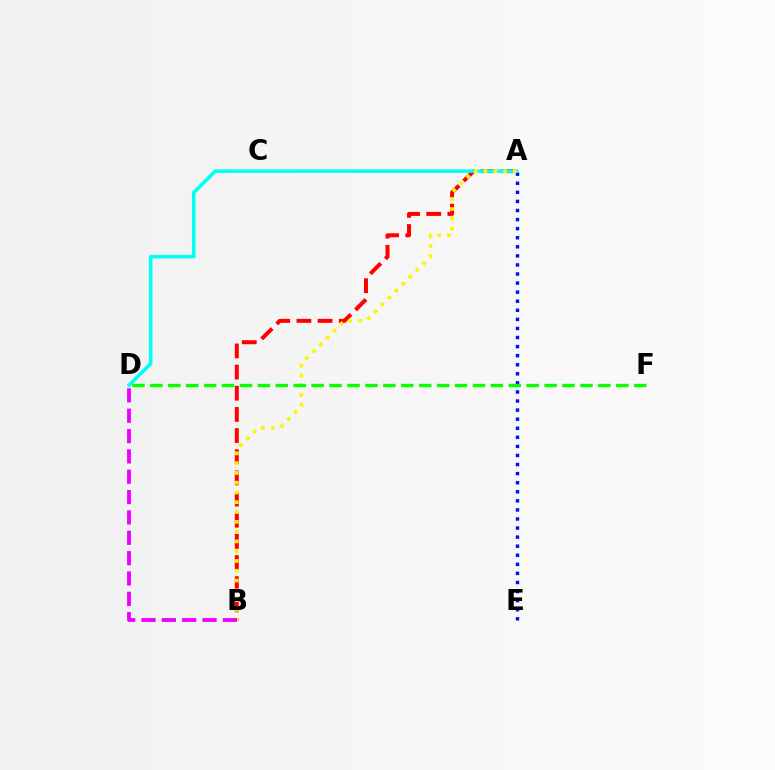{('A', 'E'): [{'color': '#0010ff', 'line_style': 'dotted', 'thickness': 2.47}], ('A', 'B'): [{'color': '#ff0000', 'line_style': 'dashed', 'thickness': 2.87}, {'color': '#fcf500', 'line_style': 'dotted', 'thickness': 2.66}], ('A', 'D'): [{'color': '#00fff6', 'line_style': 'solid', 'thickness': 2.55}], ('B', 'D'): [{'color': '#ee00ff', 'line_style': 'dashed', 'thickness': 2.76}], ('D', 'F'): [{'color': '#08ff00', 'line_style': 'dashed', 'thickness': 2.43}]}